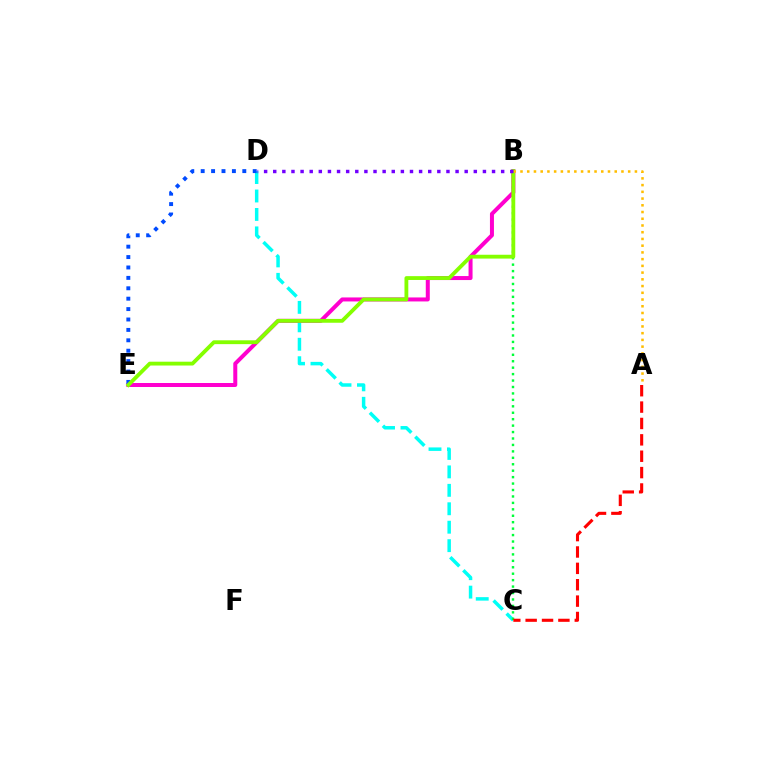{('C', 'D'): [{'color': '#00fff6', 'line_style': 'dashed', 'thickness': 2.51}], ('B', 'C'): [{'color': '#00ff39', 'line_style': 'dotted', 'thickness': 1.75}], ('B', 'E'): [{'color': '#ff00cf', 'line_style': 'solid', 'thickness': 2.88}, {'color': '#84ff00', 'line_style': 'solid', 'thickness': 2.76}], ('D', 'E'): [{'color': '#004bff', 'line_style': 'dotted', 'thickness': 2.83}], ('A', 'C'): [{'color': '#ff0000', 'line_style': 'dashed', 'thickness': 2.22}], ('A', 'B'): [{'color': '#ffbd00', 'line_style': 'dotted', 'thickness': 1.83}], ('B', 'D'): [{'color': '#7200ff', 'line_style': 'dotted', 'thickness': 2.48}]}